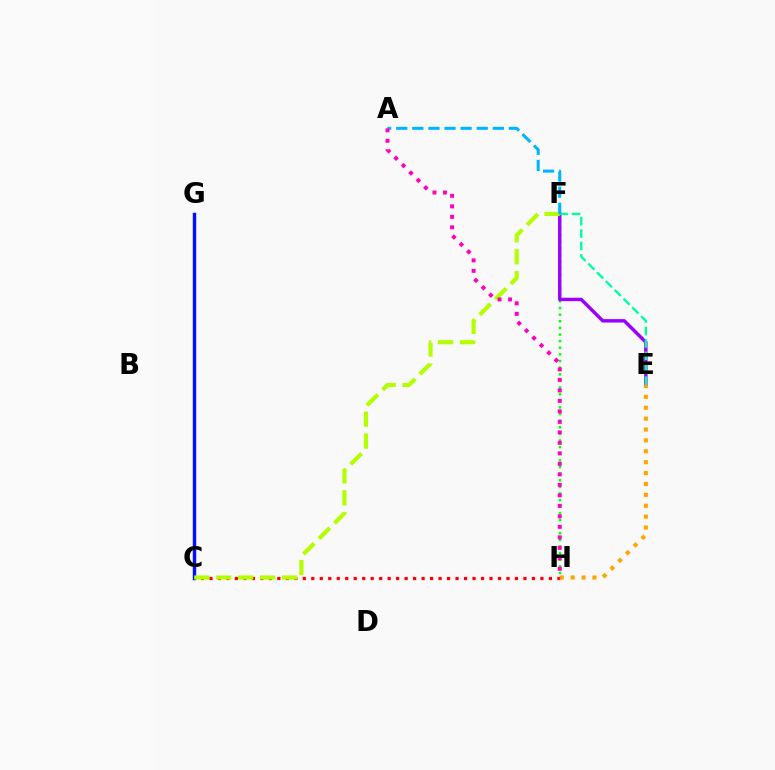{('C', 'H'): [{'color': '#ff0000', 'line_style': 'dotted', 'thickness': 2.31}], ('F', 'H'): [{'color': '#08ff00', 'line_style': 'dotted', 'thickness': 1.8}], ('E', 'F'): [{'color': '#9b00ff', 'line_style': 'solid', 'thickness': 2.46}, {'color': '#00ff9d', 'line_style': 'dashed', 'thickness': 1.69}], ('C', 'G'): [{'color': '#0010ff', 'line_style': 'solid', 'thickness': 2.46}], ('C', 'F'): [{'color': '#b3ff00', 'line_style': 'dashed', 'thickness': 2.98}], ('E', 'H'): [{'color': '#ffa500', 'line_style': 'dotted', 'thickness': 2.96}], ('A', 'F'): [{'color': '#00b5ff', 'line_style': 'dashed', 'thickness': 2.19}], ('A', 'H'): [{'color': '#ff00bd', 'line_style': 'dotted', 'thickness': 2.85}]}